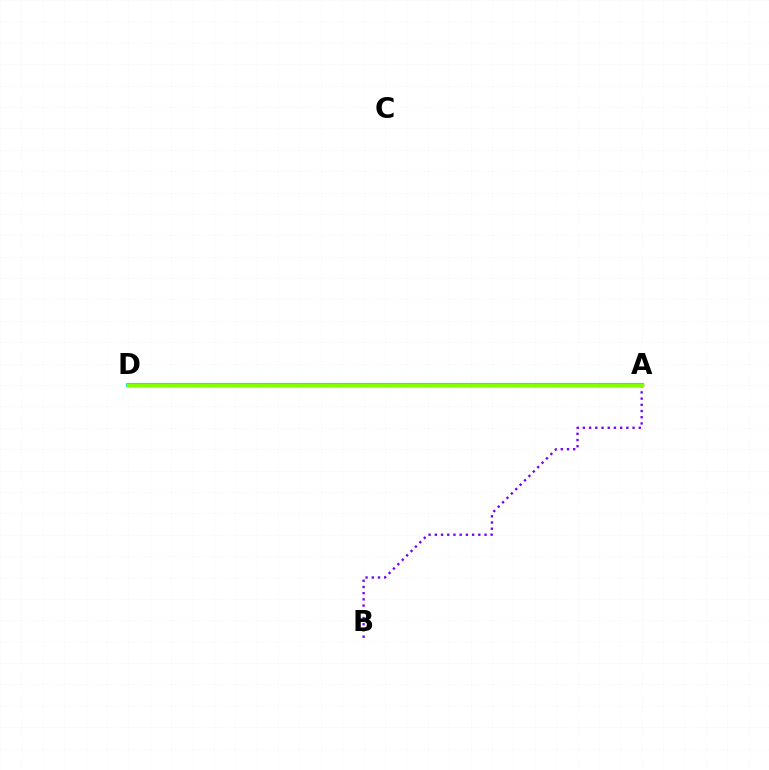{('A', 'B'): [{'color': '#7200ff', 'line_style': 'dotted', 'thickness': 1.69}], ('A', 'D'): [{'color': '#00fff6', 'line_style': 'solid', 'thickness': 2.99}, {'color': '#ff0000', 'line_style': 'solid', 'thickness': 2.36}, {'color': '#84ff00', 'line_style': 'solid', 'thickness': 2.36}]}